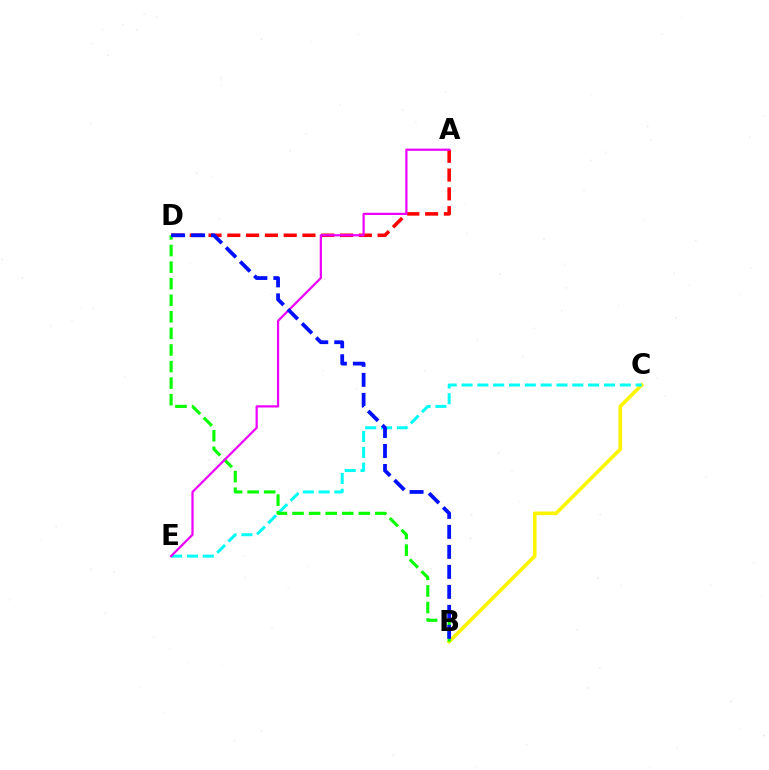{('B', 'C'): [{'color': '#fcf500', 'line_style': 'solid', 'thickness': 2.61}], ('A', 'D'): [{'color': '#ff0000', 'line_style': 'dashed', 'thickness': 2.55}], ('C', 'E'): [{'color': '#00fff6', 'line_style': 'dashed', 'thickness': 2.15}], ('B', 'D'): [{'color': '#08ff00', 'line_style': 'dashed', 'thickness': 2.25}, {'color': '#0010ff', 'line_style': 'dashed', 'thickness': 2.72}], ('A', 'E'): [{'color': '#ee00ff', 'line_style': 'solid', 'thickness': 1.6}]}